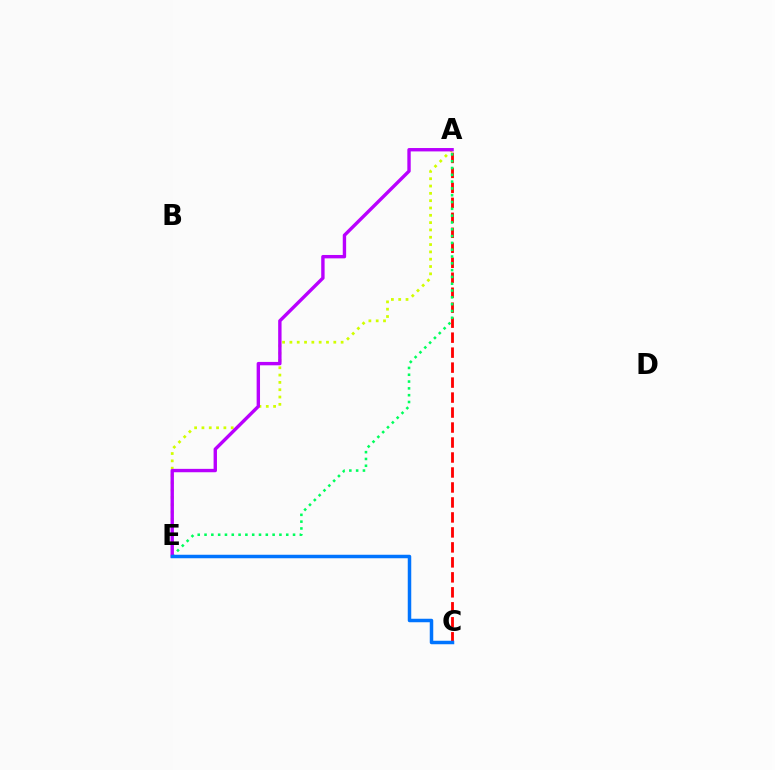{('A', 'C'): [{'color': '#ff0000', 'line_style': 'dashed', 'thickness': 2.04}], ('A', 'E'): [{'color': '#d1ff00', 'line_style': 'dotted', 'thickness': 1.99}, {'color': '#00ff5c', 'line_style': 'dotted', 'thickness': 1.85}, {'color': '#b900ff', 'line_style': 'solid', 'thickness': 2.44}], ('C', 'E'): [{'color': '#0074ff', 'line_style': 'solid', 'thickness': 2.51}]}